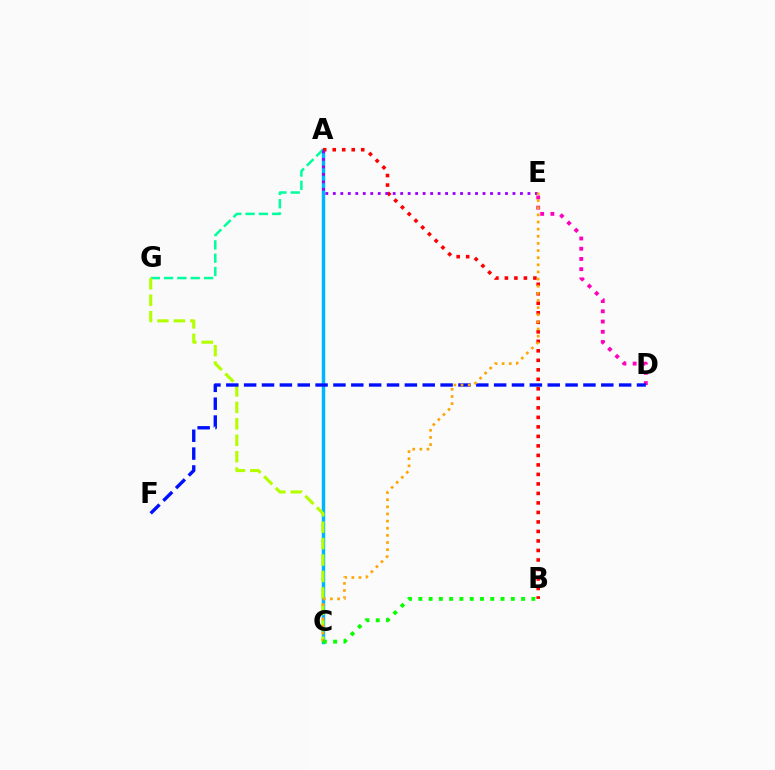{('A', 'G'): [{'color': '#00ff9d', 'line_style': 'dashed', 'thickness': 1.81}], ('A', 'C'): [{'color': '#00b5ff', 'line_style': 'solid', 'thickness': 2.47}], ('D', 'E'): [{'color': '#ff00bd', 'line_style': 'dotted', 'thickness': 2.78}], ('C', 'G'): [{'color': '#b3ff00', 'line_style': 'dashed', 'thickness': 2.23}], ('A', 'B'): [{'color': '#ff0000', 'line_style': 'dotted', 'thickness': 2.58}], ('D', 'F'): [{'color': '#0010ff', 'line_style': 'dashed', 'thickness': 2.43}], ('A', 'E'): [{'color': '#9b00ff', 'line_style': 'dotted', 'thickness': 2.03}], ('C', 'E'): [{'color': '#ffa500', 'line_style': 'dotted', 'thickness': 1.94}], ('B', 'C'): [{'color': '#08ff00', 'line_style': 'dotted', 'thickness': 2.79}]}